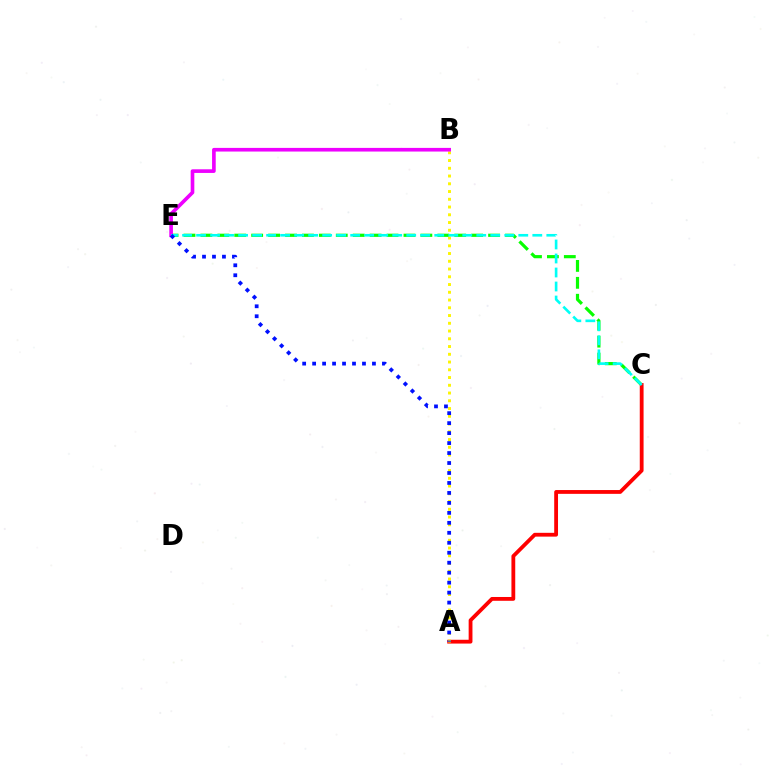{('C', 'E'): [{'color': '#08ff00', 'line_style': 'dashed', 'thickness': 2.3}, {'color': '#00fff6', 'line_style': 'dashed', 'thickness': 1.9}], ('A', 'C'): [{'color': '#ff0000', 'line_style': 'solid', 'thickness': 2.74}], ('A', 'B'): [{'color': '#fcf500', 'line_style': 'dotted', 'thickness': 2.11}], ('B', 'E'): [{'color': '#ee00ff', 'line_style': 'solid', 'thickness': 2.63}], ('A', 'E'): [{'color': '#0010ff', 'line_style': 'dotted', 'thickness': 2.71}]}